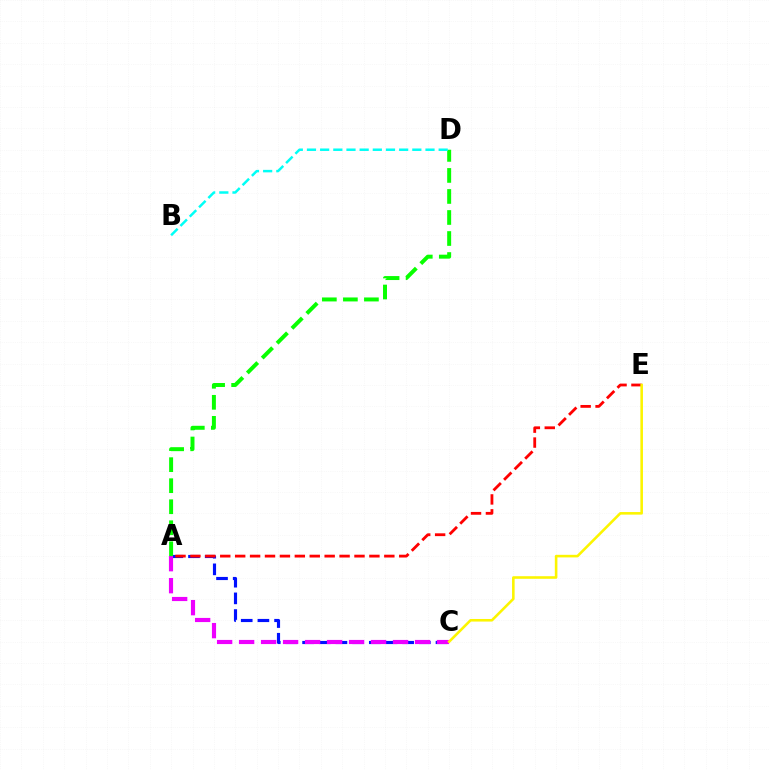{('A', 'C'): [{'color': '#0010ff', 'line_style': 'dashed', 'thickness': 2.27}, {'color': '#ee00ff', 'line_style': 'dashed', 'thickness': 2.99}], ('A', 'E'): [{'color': '#ff0000', 'line_style': 'dashed', 'thickness': 2.03}], ('C', 'E'): [{'color': '#fcf500', 'line_style': 'solid', 'thickness': 1.86}], ('A', 'D'): [{'color': '#08ff00', 'line_style': 'dashed', 'thickness': 2.86}], ('B', 'D'): [{'color': '#00fff6', 'line_style': 'dashed', 'thickness': 1.79}]}